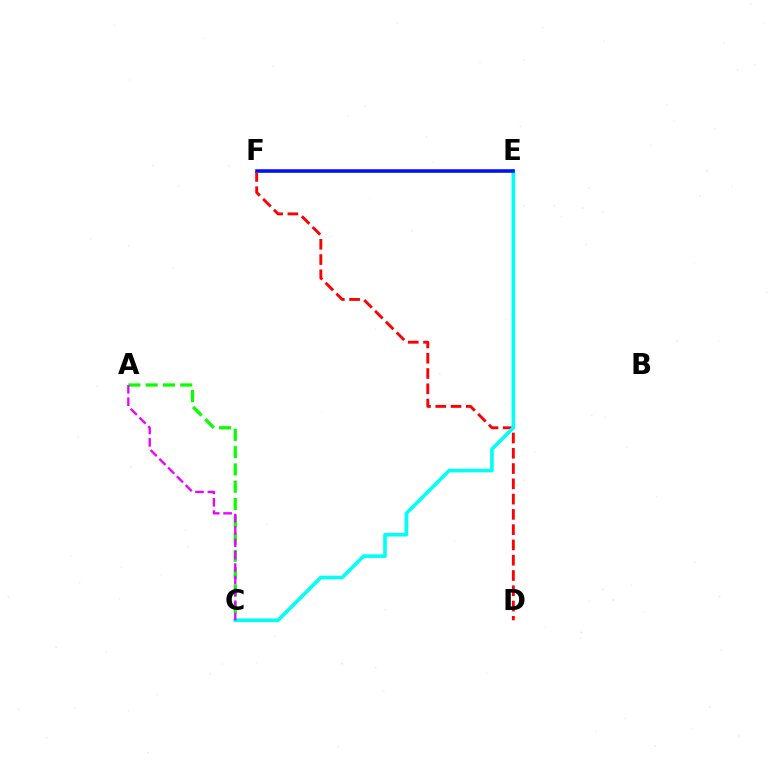{('D', 'F'): [{'color': '#ff0000', 'line_style': 'dashed', 'thickness': 2.08}], ('E', 'F'): [{'color': '#fcf500', 'line_style': 'solid', 'thickness': 2.03}, {'color': '#0010ff', 'line_style': 'solid', 'thickness': 2.54}], ('C', 'E'): [{'color': '#00fff6', 'line_style': 'solid', 'thickness': 2.61}], ('A', 'C'): [{'color': '#08ff00', 'line_style': 'dashed', 'thickness': 2.35}, {'color': '#ee00ff', 'line_style': 'dashed', 'thickness': 1.68}]}